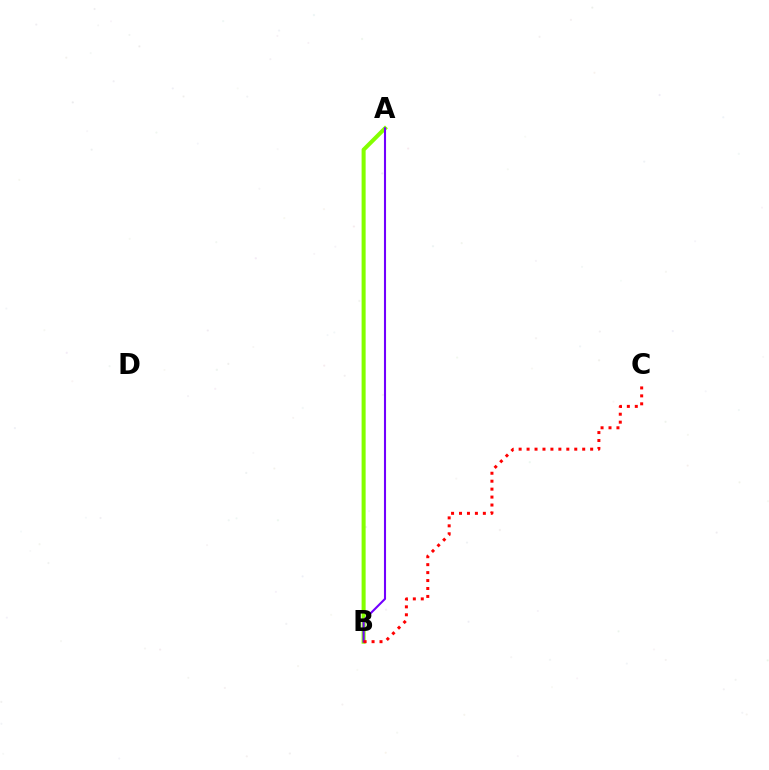{('A', 'B'): [{'color': '#00fff6', 'line_style': 'dotted', 'thickness': 1.66}, {'color': '#84ff00', 'line_style': 'solid', 'thickness': 2.91}, {'color': '#7200ff', 'line_style': 'solid', 'thickness': 1.51}], ('B', 'C'): [{'color': '#ff0000', 'line_style': 'dotted', 'thickness': 2.16}]}